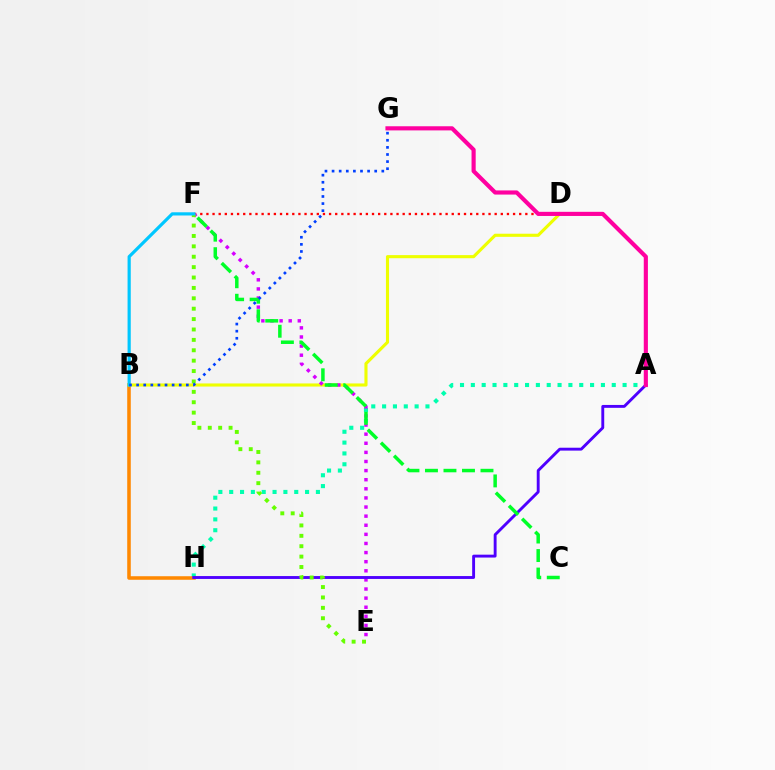{('A', 'H'): [{'color': '#00ffaf', 'line_style': 'dotted', 'thickness': 2.95}, {'color': '#4f00ff', 'line_style': 'solid', 'thickness': 2.08}], ('B', 'H'): [{'color': '#ff8800', 'line_style': 'solid', 'thickness': 2.55}], ('D', 'F'): [{'color': '#ff0000', 'line_style': 'dotted', 'thickness': 1.67}], ('B', 'D'): [{'color': '#eeff00', 'line_style': 'solid', 'thickness': 2.24}], ('E', 'F'): [{'color': '#d600ff', 'line_style': 'dotted', 'thickness': 2.47}, {'color': '#66ff00', 'line_style': 'dotted', 'thickness': 2.82}], ('C', 'F'): [{'color': '#00ff27', 'line_style': 'dashed', 'thickness': 2.51}], ('A', 'G'): [{'color': '#ff00a0', 'line_style': 'solid', 'thickness': 2.98}], ('B', 'F'): [{'color': '#00c7ff', 'line_style': 'solid', 'thickness': 2.3}], ('B', 'G'): [{'color': '#003fff', 'line_style': 'dotted', 'thickness': 1.93}]}